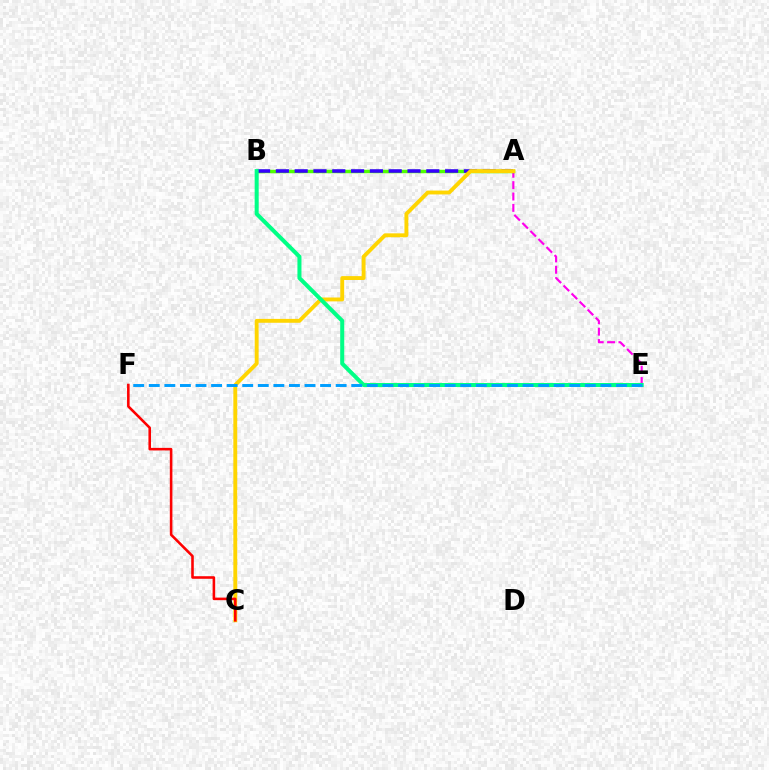{('A', 'E'): [{'color': '#ff00ed', 'line_style': 'dashed', 'thickness': 1.54}], ('A', 'B'): [{'color': '#4fff00', 'line_style': 'solid', 'thickness': 2.5}, {'color': '#3700ff', 'line_style': 'dashed', 'thickness': 2.55}], ('A', 'C'): [{'color': '#ffd500', 'line_style': 'solid', 'thickness': 2.79}], ('C', 'F'): [{'color': '#ff0000', 'line_style': 'solid', 'thickness': 1.86}], ('B', 'E'): [{'color': '#00ff86', 'line_style': 'solid', 'thickness': 2.9}], ('E', 'F'): [{'color': '#009eff', 'line_style': 'dashed', 'thickness': 2.12}]}